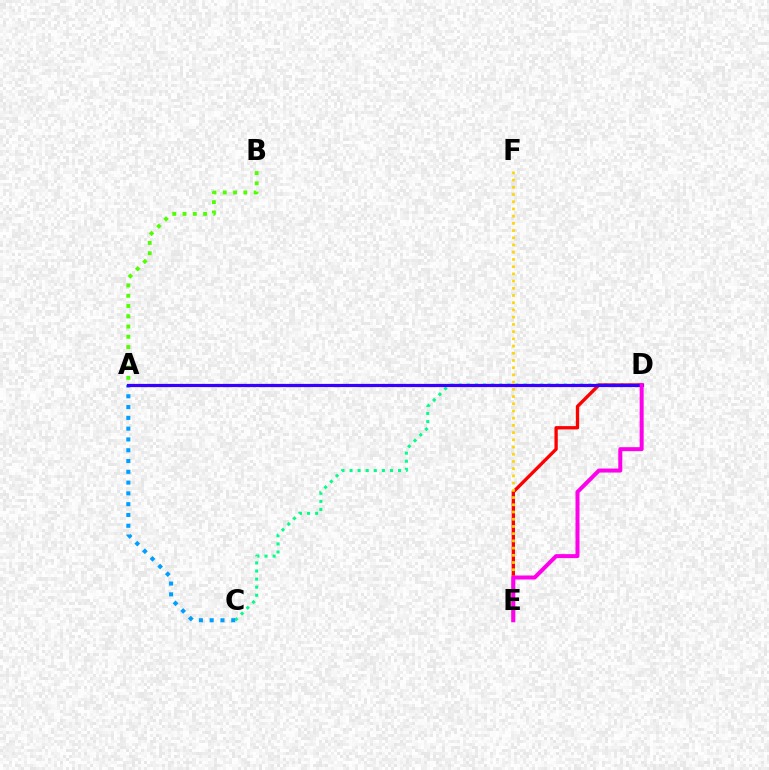{('C', 'D'): [{'color': '#00ff86', 'line_style': 'dotted', 'thickness': 2.2}], ('A', 'C'): [{'color': '#009eff', 'line_style': 'dotted', 'thickness': 2.93}], ('D', 'E'): [{'color': '#ff0000', 'line_style': 'solid', 'thickness': 2.39}, {'color': '#ff00ed', 'line_style': 'solid', 'thickness': 2.87}], ('A', 'D'): [{'color': '#3700ff', 'line_style': 'solid', 'thickness': 2.31}], ('E', 'F'): [{'color': '#ffd500', 'line_style': 'dotted', 'thickness': 1.96}], ('A', 'B'): [{'color': '#4fff00', 'line_style': 'dotted', 'thickness': 2.79}]}